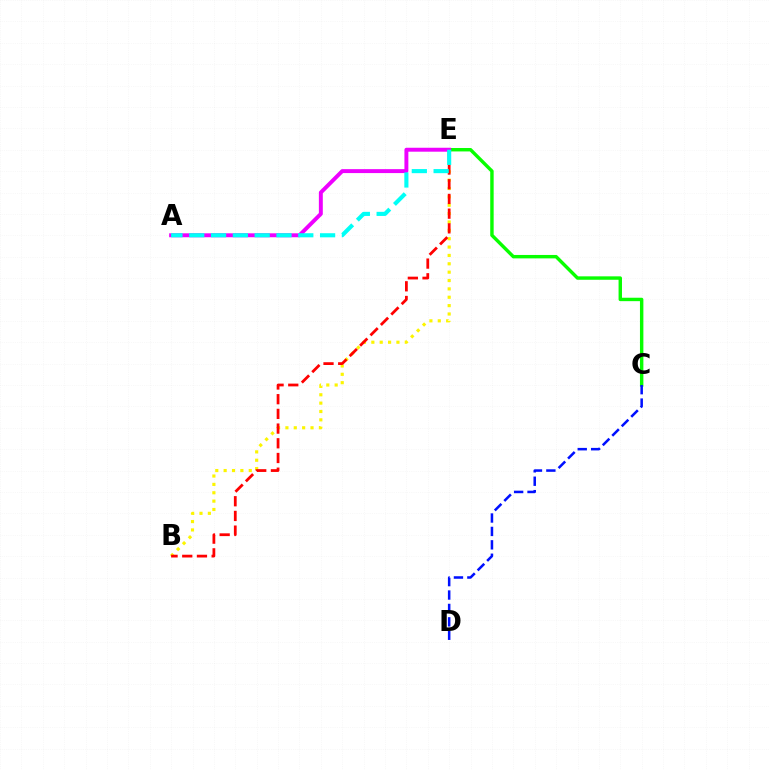{('B', 'E'): [{'color': '#fcf500', 'line_style': 'dotted', 'thickness': 2.27}, {'color': '#ff0000', 'line_style': 'dashed', 'thickness': 2.0}], ('C', 'E'): [{'color': '#08ff00', 'line_style': 'solid', 'thickness': 2.46}], ('C', 'D'): [{'color': '#0010ff', 'line_style': 'dashed', 'thickness': 1.82}], ('A', 'E'): [{'color': '#ee00ff', 'line_style': 'solid', 'thickness': 2.83}, {'color': '#00fff6', 'line_style': 'dashed', 'thickness': 2.96}]}